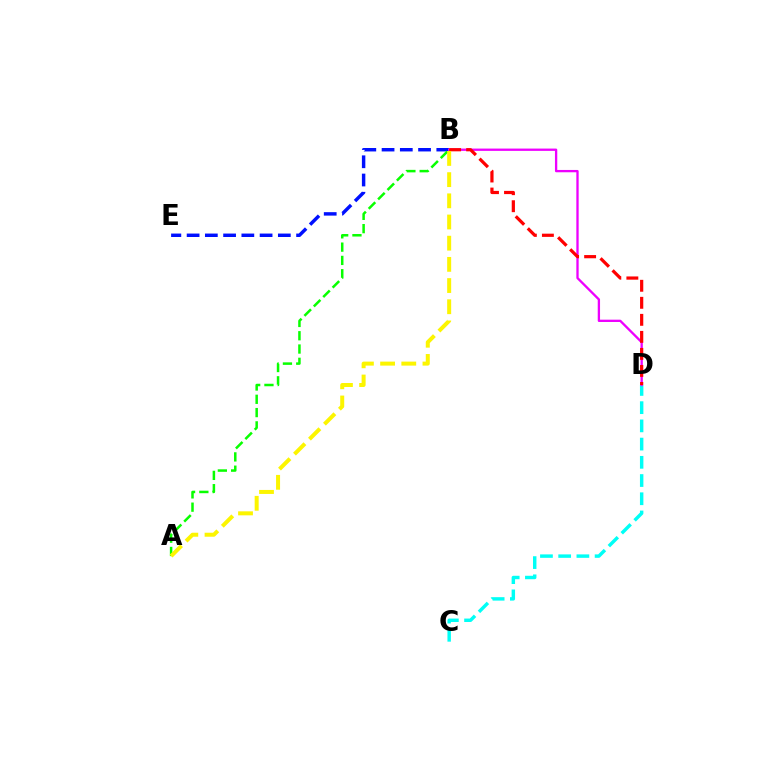{('B', 'E'): [{'color': '#0010ff', 'line_style': 'dashed', 'thickness': 2.48}], ('A', 'B'): [{'color': '#08ff00', 'line_style': 'dashed', 'thickness': 1.81}, {'color': '#fcf500', 'line_style': 'dashed', 'thickness': 2.88}], ('C', 'D'): [{'color': '#00fff6', 'line_style': 'dashed', 'thickness': 2.47}], ('B', 'D'): [{'color': '#ee00ff', 'line_style': 'solid', 'thickness': 1.67}, {'color': '#ff0000', 'line_style': 'dashed', 'thickness': 2.31}]}